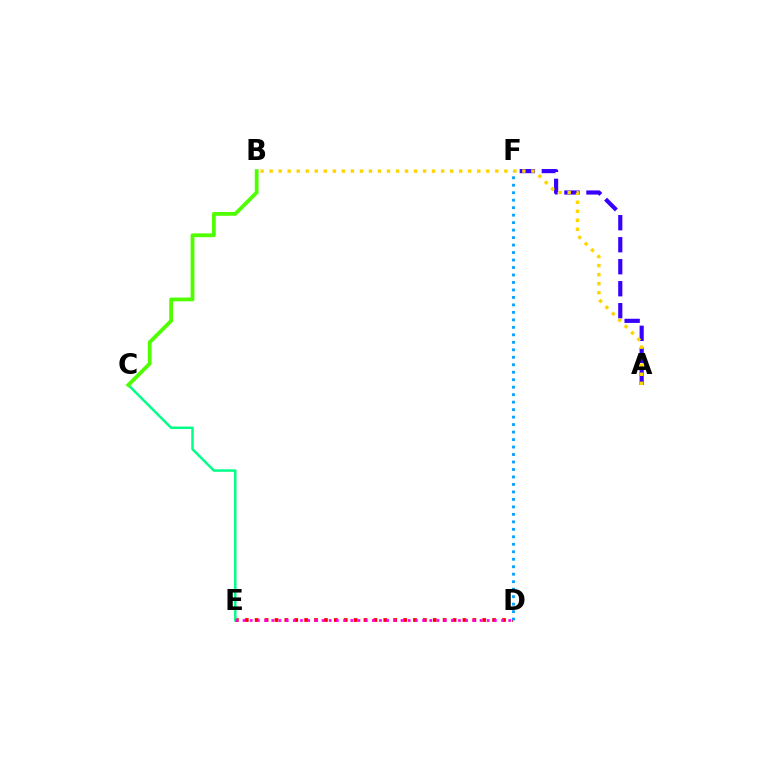{('A', 'F'): [{'color': '#3700ff', 'line_style': 'dashed', 'thickness': 2.99}], ('D', 'E'): [{'color': '#ff0000', 'line_style': 'dotted', 'thickness': 2.69}, {'color': '#ff00ed', 'line_style': 'dotted', 'thickness': 1.95}], ('C', 'E'): [{'color': '#00ff86', 'line_style': 'solid', 'thickness': 1.79}], ('A', 'B'): [{'color': '#ffd500', 'line_style': 'dotted', 'thickness': 2.45}], ('B', 'C'): [{'color': '#4fff00', 'line_style': 'solid', 'thickness': 2.73}], ('D', 'F'): [{'color': '#009eff', 'line_style': 'dotted', 'thickness': 2.03}]}